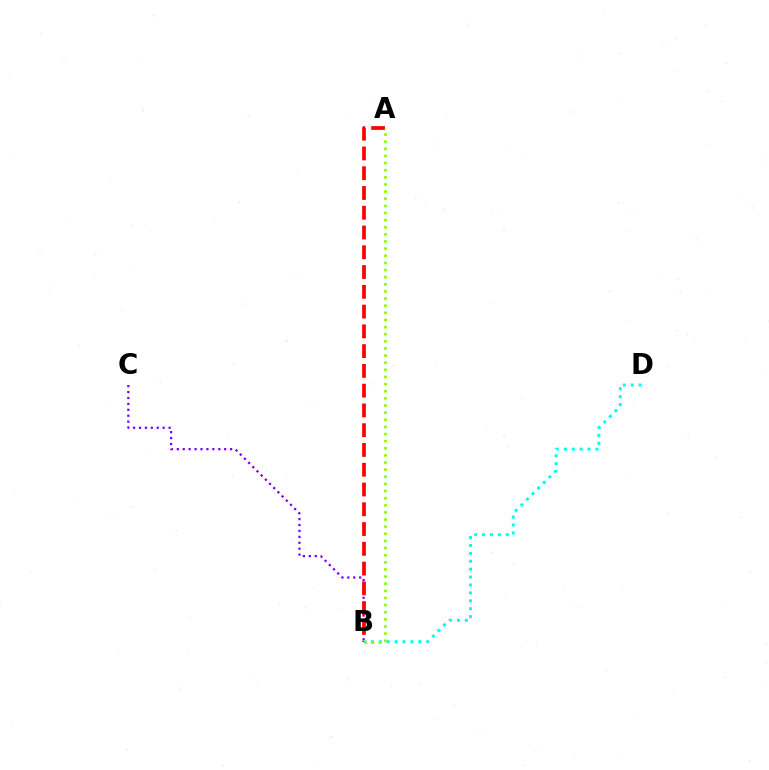{('B', 'C'): [{'color': '#7200ff', 'line_style': 'dotted', 'thickness': 1.61}], ('A', 'B'): [{'color': '#ff0000', 'line_style': 'dashed', 'thickness': 2.69}, {'color': '#84ff00', 'line_style': 'dotted', 'thickness': 1.94}], ('B', 'D'): [{'color': '#00fff6', 'line_style': 'dotted', 'thickness': 2.15}]}